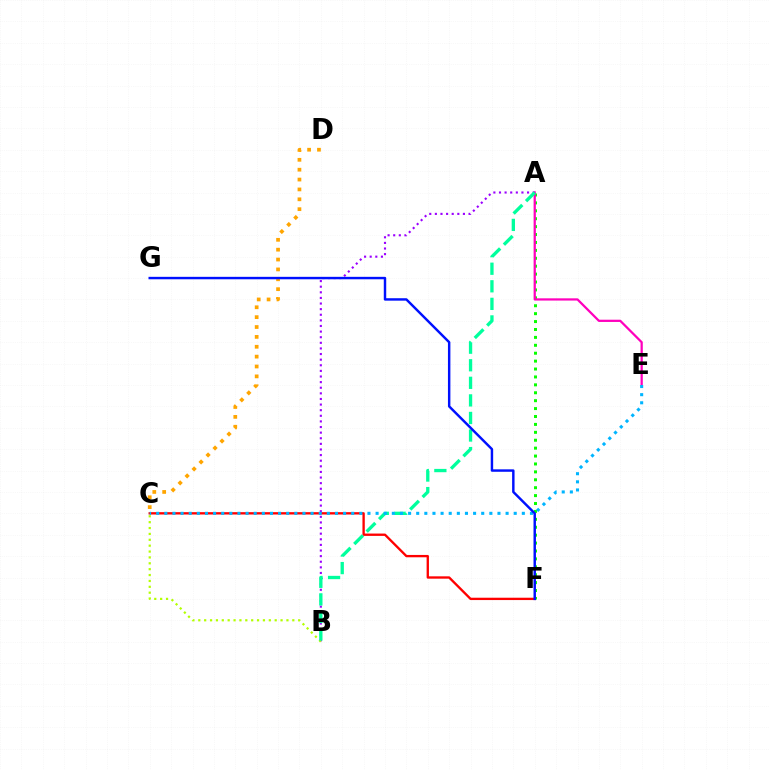{('A', 'F'): [{'color': '#08ff00', 'line_style': 'dotted', 'thickness': 2.15}], ('C', 'F'): [{'color': '#ff0000', 'line_style': 'solid', 'thickness': 1.68}], ('A', 'E'): [{'color': '#ff00bd', 'line_style': 'solid', 'thickness': 1.61}], ('A', 'B'): [{'color': '#9b00ff', 'line_style': 'dotted', 'thickness': 1.53}, {'color': '#00ff9d', 'line_style': 'dashed', 'thickness': 2.39}], ('C', 'D'): [{'color': '#ffa500', 'line_style': 'dotted', 'thickness': 2.68}], ('B', 'C'): [{'color': '#b3ff00', 'line_style': 'dotted', 'thickness': 1.6}], ('C', 'E'): [{'color': '#00b5ff', 'line_style': 'dotted', 'thickness': 2.21}], ('F', 'G'): [{'color': '#0010ff', 'line_style': 'solid', 'thickness': 1.76}]}